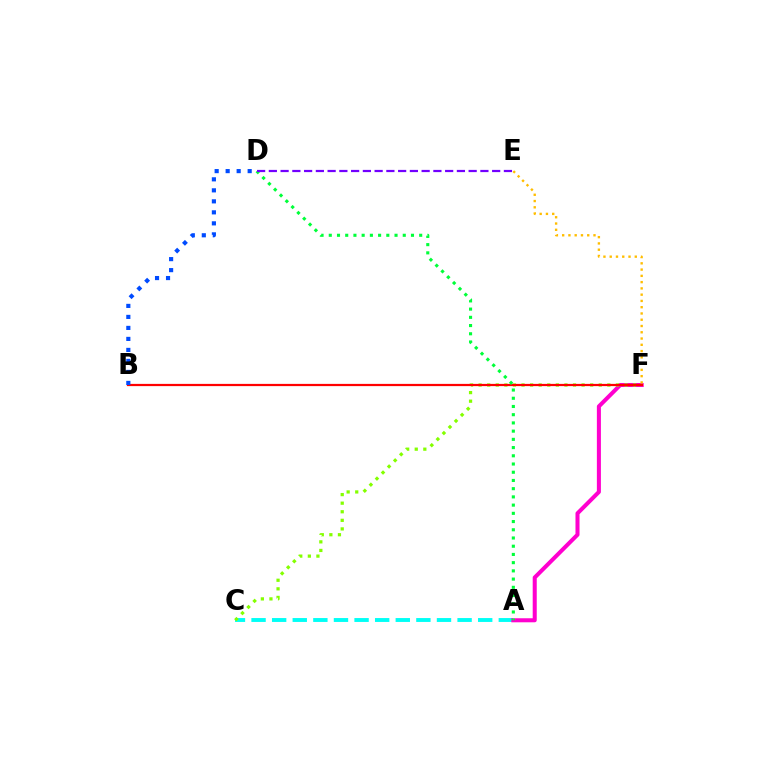{('A', 'C'): [{'color': '#00fff6', 'line_style': 'dashed', 'thickness': 2.8}], ('A', 'F'): [{'color': '#ff00cf', 'line_style': 'solid', 'thickness': 2.91}], ('C', 'F'): [{'color': '#84ff00', 'line_style': 'dotted', 'thickness': 2.33}], ('B', 'F'): [{'color': '#ff0000', 'line_style': 'solid', 'thickness': 1.6}], ('E', 'F'): [{'color': '#ffbd00', 'line_style': 'dotted', 'thickness': 1.7}], ('A', 'D'): [{'color': '#00ff39', 'line_style': 'dotted', 'thickness': 2.23}], ('D', 'E'): [{'color': '#7200ff', 'line_style': 'dashed', 'thickness': 1.6}], ('B', 'D'): [{'color': '#004bff', 'line_style': 'dotted', 'thickness': 2.99}]}